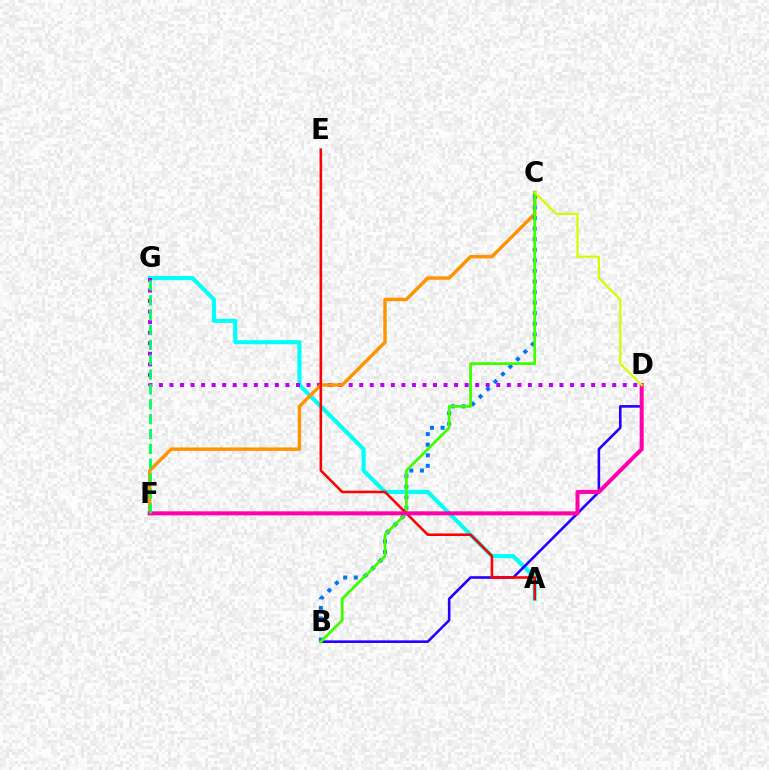{('A', 'G'): [{'color': '#00fff6', 'line_style': 'solid', 'thickness': 2.96}], ('B', 'D'): [{'color': '#2500ff', 'line_style': 'solid', 'thickness': 1.87}], ('D', 'G'): [{'color': '#b900ff', 'line_style': 'dotted', 'thickness': 2.86}], ('C', 'F'): [{'color': '#ff9400', 'line_style': 'solid', 'thickness': 2.46}], ('B', 'C'): [{'color': '#0074ff', 'line_style': 'dotted', 'thickness': 2.87}, {'color': '#3dff00', 'line_style': 'solid', 'thickness': 1.99}], ('A', 'E'): [{'color': '#ff0000', 'line_style': 'solid', 'thickness': 1.85}], ('D', 'F'): [{'color': '#ff00ac', 'line_style': 'solid', 'thickness': 2.89}], ('C', 'D'): [{'color': '#d1ff00', 'line_style': 'solid', 'thickness': 1.6}], ('F', 'G'): [{'color': '#00ff5c', 'line_style': 'dashed', 'thickness': 2.02}]}